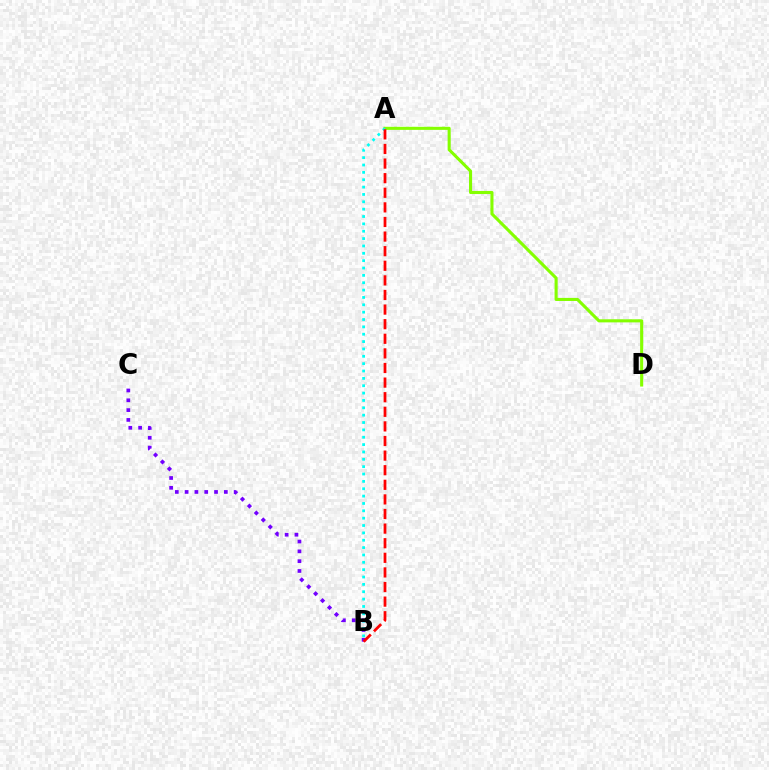{('B', 'C'): [{'color': '#7200ff', 'line_style': 'dotted', 'thickness': 2.67}], ('A', 'D'): [{'color': '#84ff00', 'line_style': 'solid', 'thickness': 2.22}], ('A', 'B'): [{'color': '#00fff6', 'line_style': 'dotted', 'thickness': 2.0}, {'color': '#ff0000', 'line_style': 'dashed', 'thickness': 1.98}]}